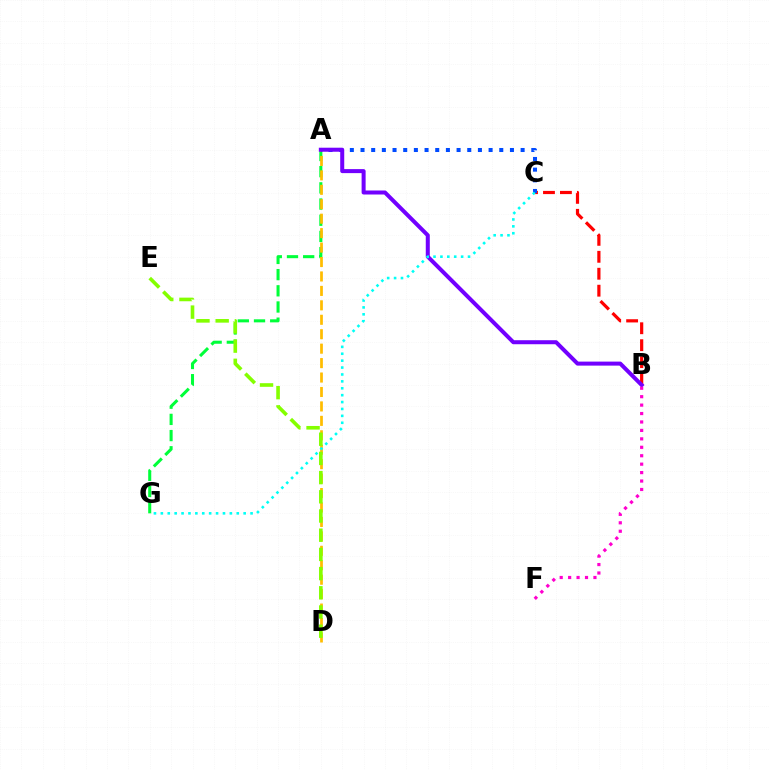{('A', 'G'): [{'color': '#00ff39', 'line_style': 'dashed', 'thickness': 2.2}], ('B', 'C'): [{'color': '#ff0000', 'line_style': 'dashed', 'thickness': 2.3}], ('A', 'D'): [{'color': '#ffbd00', 'line_style': 'dashed', 'thickness': 1.96}], ('D', 'E'): [{'color': '#84ff00', 'line_style': 'dashed', 'thickness': 2.61}], ('A', 'C'): [{'color': '#004bff', 'line_style': 'dotted', 'thickness': 2.9}], ('A', 'B'): [{'color': '#7200ff', 'line_style': 'solid', 'thickness': 2.89}], ('C', 'G'): [{'color': '#00fff6', 'line_style': 'dotted', 'thickness': 1.87}], ('B', 'F'): [{'color': '#ff00cf', 'line_style': 'dotted', 'thickness': 2.29}]}